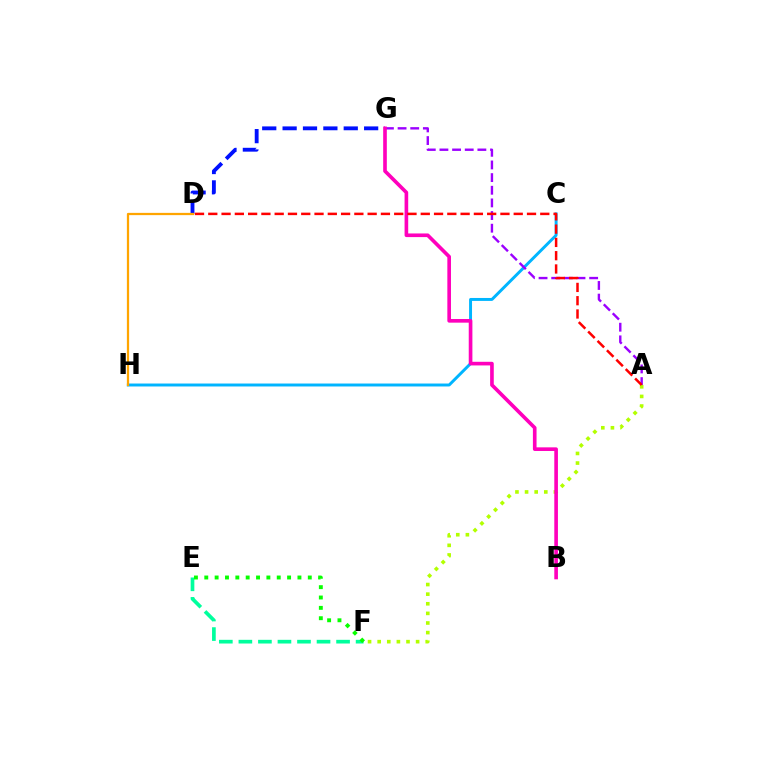{('C', 'H'): [{'color': '#00b5ff', 'line_style': 'solid', 'thickness': 2.12}], ('E', 'F'): [{'color': '#00ff9d', 'line_style': 'dashed', 'thickness': 2.65}, {'color': '#08ff00', 'line_style': 'dotted', 'thickness': 2.81}], ('D', 'G'): [{'color': '#0010ff', 'line_style': 'dashed', 'thickness': 2.77}], ('A', 'F'): [{'color': '#b3ff00', 'line_style': 'dotted', 'thickness': 2.61}], ('D', 'H'): [{'color': '#ffa500', 'line_style': 'solid', 'thickness': 1.63}], ('A', 'G'): [{'color': '#9b00ff', 'line_style': 'dashed', 'thickness': 1.72}], ('B', 'G'): [{'color': '#ff00bd', 'line_style': 'solid', 'thickness': 2.62}], ('A', 'D'): [{'color': '#ff0000', 'line_style': 'dashed', 'thickness': 1.8}]}